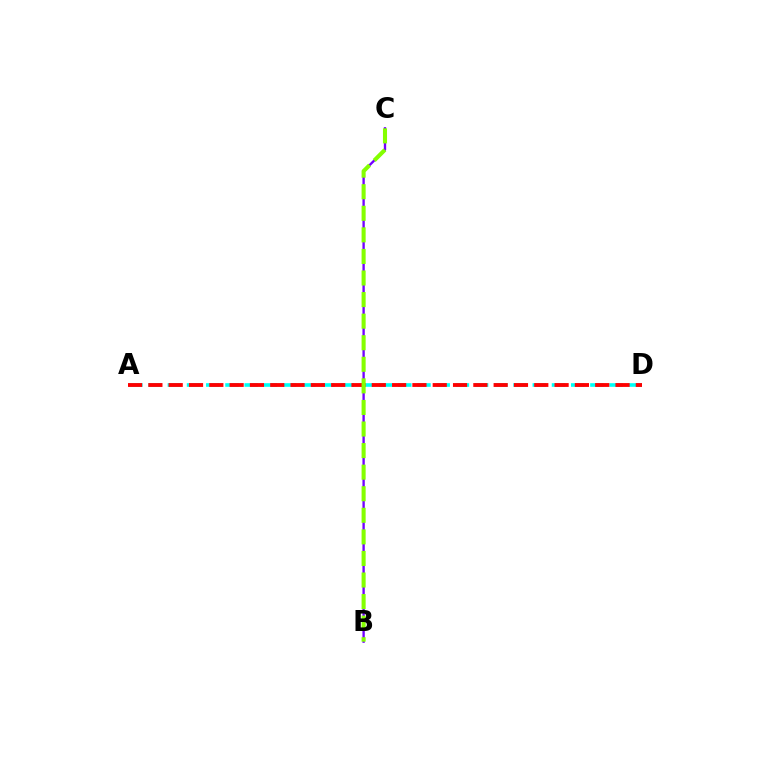{('B', 'C'): [{'color': '#7200ff', 'line_style': 'solid', 'thickness': 1.69}, {'color': '#84ff00', 'line_style': 'dashed', 'thickness': 2.93}], ('A', 'D'): [{'color': '#00fff6', 'line_style': 'dashed', 'thickness': 2.61}, {'color': '#ff0000', 'line_style': 'dashed', 'thickness': 2.76}]}